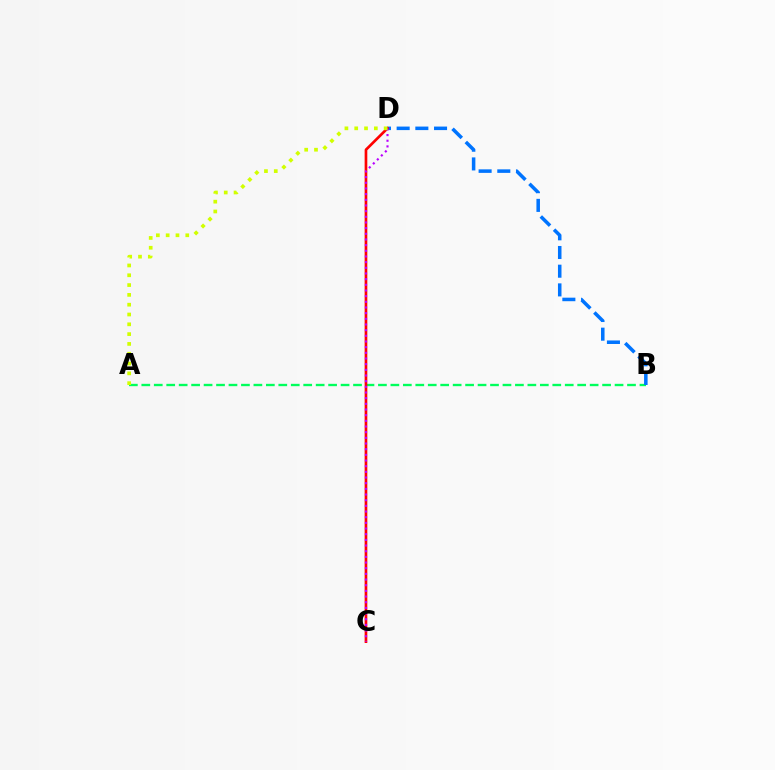{('A', 'B'): [{'color': '#00ff5c', 'line_style': 'dashed', 'thickness': 1.69}], ('B', 'D'): [{'color': '#0074ff', 'line_style': 'dashed', 'thickness': 2.54}], ('C', 'D'): [{'color': '#ff0000', 'line_style': 'solid', 'thickness': 1.93}, {'color': '#b900ff', 'line_style': 'dotted', 'thickness': 1.54}], ('A', 'D'): [{'color': '#d1ff00', 'line_style': 'dotted', 'thickness': 2.67}]}